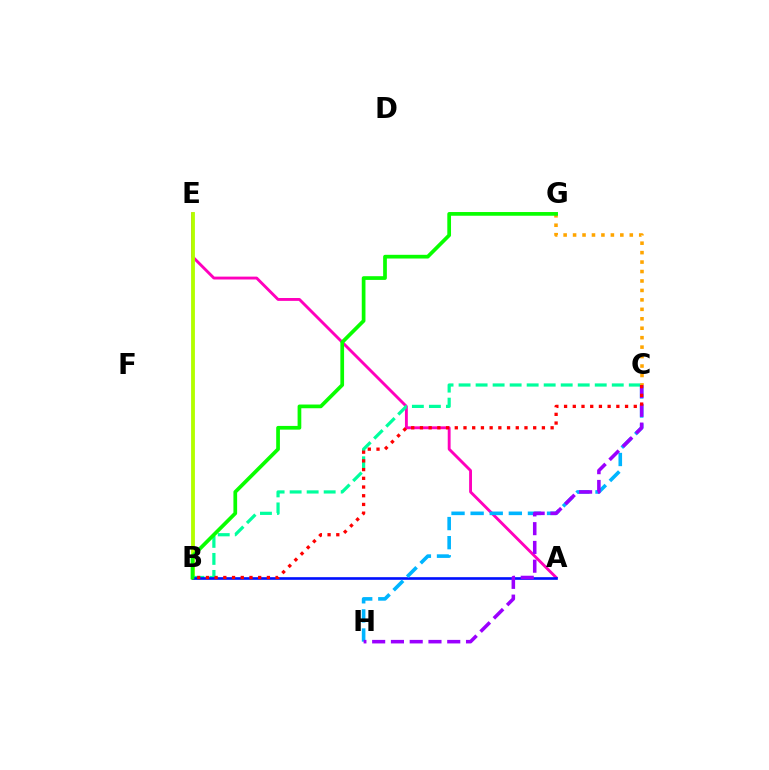{('A', 'E'): [{'color': '#ff00bd', 'line_style': 'solid', 'thickness': 2.07}], ('B', 'E'): [{'color': '#b3ff00', 'line_style': 'solid', 'thickness': 2.76}], ('B', 'C'): [{'color': '#00ff9d', 'line_style': 'dashed', 'thickness': 2.31}, {'color': '#ff0000', 'line_style': 'dotted', 'thickness': 2.37}], ('A', 'B'): [{'color': '#0010ff', 'line_style': 'solid', 'thickness': 1.9}], ('C', 'G'): [{'color': '#ffa500', 'line_style': 'dotted', 'thickness': 2.57}], ('C', 'H'): [{'color': '#00b5ff', 'line_style': 'dashed', 'thickness': 2.6}, {'color': '#9b00ff', 'line_style': 'dashed', 'thickness': 2.55}], ('B', 'G'): [{'color': '#08ff00', 'line_style': 'solid', 'thickness': 2.67}]}